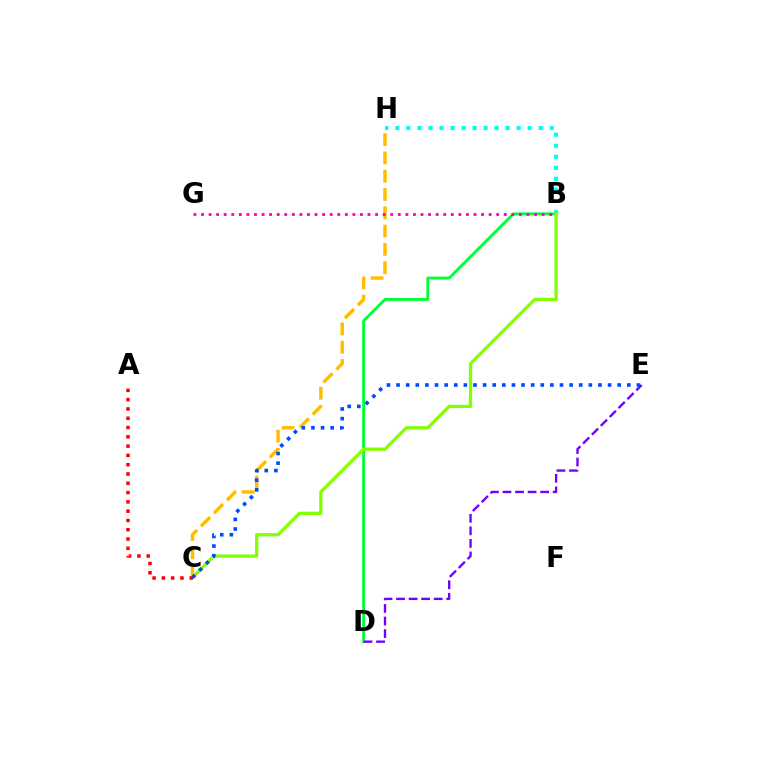{('B', 'H'): [{'color': '#00fff6', 'line_style': 'dotted', 'thickness': 3.0}], ('B', 'D'): [{'color': '#00ff39', 'line_style': 'solid', 'thickness': 2.07}], ('C', 'H'): [{'color': '#ffbd00', 'line_style': 'dashed', 'thickness': 2.49}], ('D', 'E'): [{'color': '#7200ff', 'line_style': 'dashed', 'thickness': 1.71}], ('B', 'C'): [{'color': '#84ff00', 'line_style': 'solid', 'thickness': 2.35}], ('B', 'G'): [{'color': '#ff00cf', 'line_style': 'dotted', 'thickness': 2.06}], ('A', 'C'): [{'color': '#ff0000', 'line_style': 'dotted', 'thickness': 2.52}], ('C', 'E'): [{'color': '#004bff', 'line_style': 'dotted', 'thickness': 2.61}]}